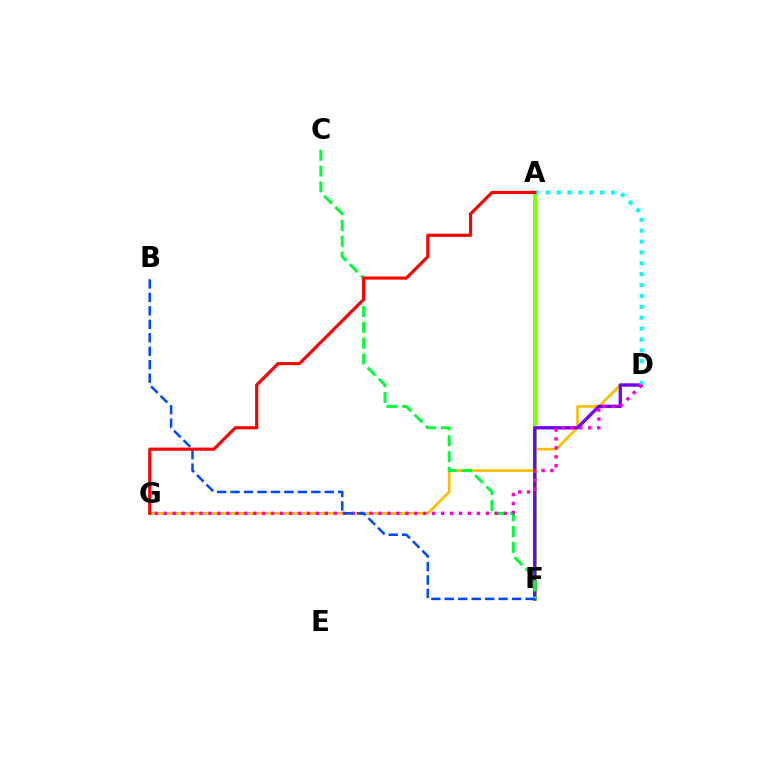{('A', 'F'): [{'color': '#84ff00', 'line_style': 'solid', 'thickness': 2.89}], ('D', 'G'): [{'color': '#ffbd00', 'line_style': 'solid', 'thickness': 1.92}, {'color': '#ff00cf', 'line_style': 'dotted', 'thickness': 2.43}], ('D', 'F'): [{'color': '#7200ff', 'line_style': 'solid', 'thickness': 2.39}], ('C', 'F'): [{'color': '#00ff39', 'line_style': 'dashed', 'thickness': 2.15}], ('A', 'D'): [{'color': '#00fff6', 'line_style': 'dotted', 'thickness': 2.96}], ('B', 'F'): [{'color': '#004bff', 'line_style': 'dashed', 'thickness': 1.83}], ('A', 'G'): [{'color': '#ff0000', 'line_style': 'solid', 'thickness': 2.26}]}